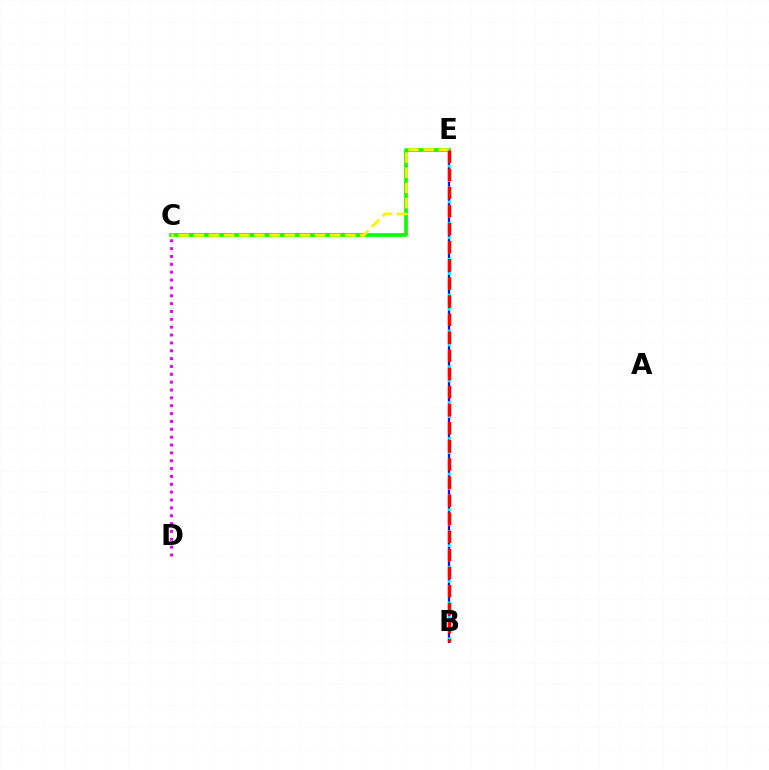{('B', 'E'): [{'color': '#0010ff', 'line_style': 'solid', 'thickness': 1.62}, {'color': '#00fff6', 'line_style': 'dotted', 'thickness': 1.95}, {'color': '#ff0000', 'line_style': 'dashed', 'thickness': 2.46}], ('C', 'D'): [{'color': '#ee00ff', 'line_style': 'dotted', 'thickness': 2.13}], ('C', 'E'): [{'color': '#08ff00', 'line_style': 'solid', 'thickness': 2.66}, {'color': '#fcf500', 'line_style': 'dashed', 'thickness': 2.06}]}